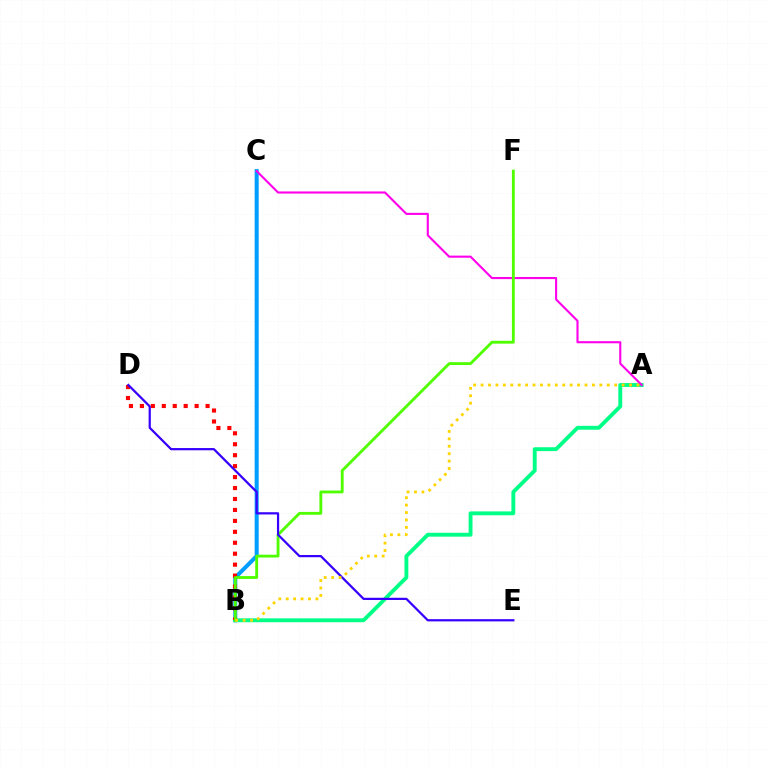{('B', 'C'): [{'color': '#009eff', 'line_style': 'solid', 'thickness': 2.91}], ('A', 'B'): [{'color': '#00ff86', 'line_style': 'solid', 'thickness': 2.79}, {'color': '#ffd500', 'line_style': 'dotted', 'thickness': 2.02}], ('A', 'C'): [{'color': '#ff00ed', 'line_style': 'solid', 'thickness': 1.52}], ('B', 'D'): [{'color': '#ff0000', 'line_style': 'dotted', 'thickness': 2.97}], ('B', 'F'): [{'color': '#4fff00', 'line_style': 'solid', 'thickness': 2.05}], ('D', 'E'): [{'color': '#3700ff', 'line_style': 'solid', 'thickness': 1.61}]}